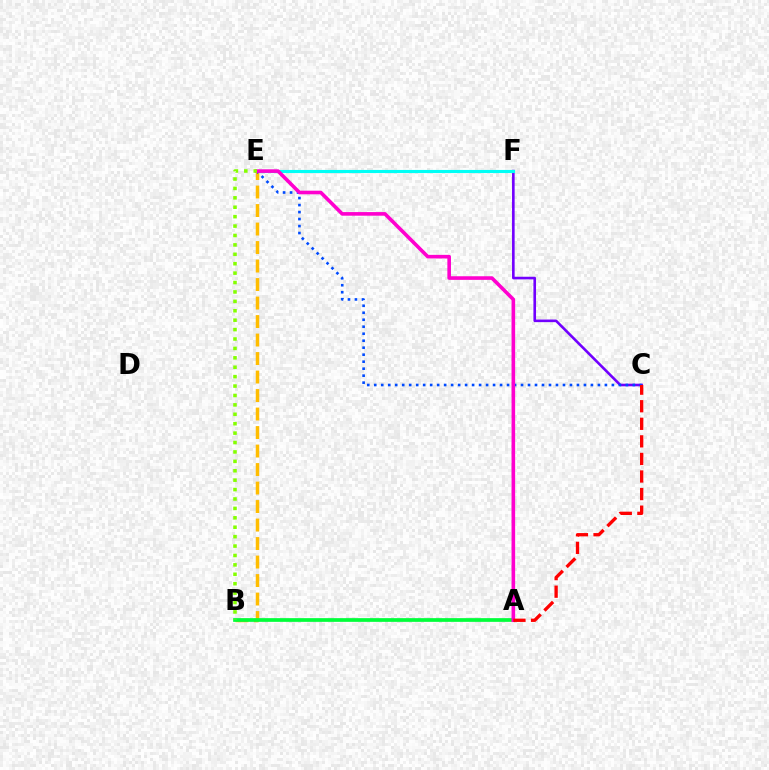{('C', 'F'): [{'color': '#7200ff', 'line_style': 'solid', 'thickness': 1.88}], ('B', 'E'): [{'color': '#ffbd00', 'line_style': 'dashed', 'thickness': 2.51}, {'color': '#84ff00', 'line_style': 'dotted', 'thickness': 2.56}], ('E', 'F'): [{'color': '#00fff6', 'line_style': 'solid', 'thickness': 2.25}], ('C', 'E'): [{'color': '#004bff', 'line_style': 'dotted', 'thickness': 1.9}], ('A', 'B'): [{'color': '#00ff39', 'line_style': 'solid', 'thickness': 2.67}], ('A', 'E'): [{'color': '#ff00cf', 'line_style': 'solid', 'thickness': 2.6}], ('A', 'C'): [{'color': '#ff0000', 'line_style': 'dashed', 'thickness': 2.39}]}